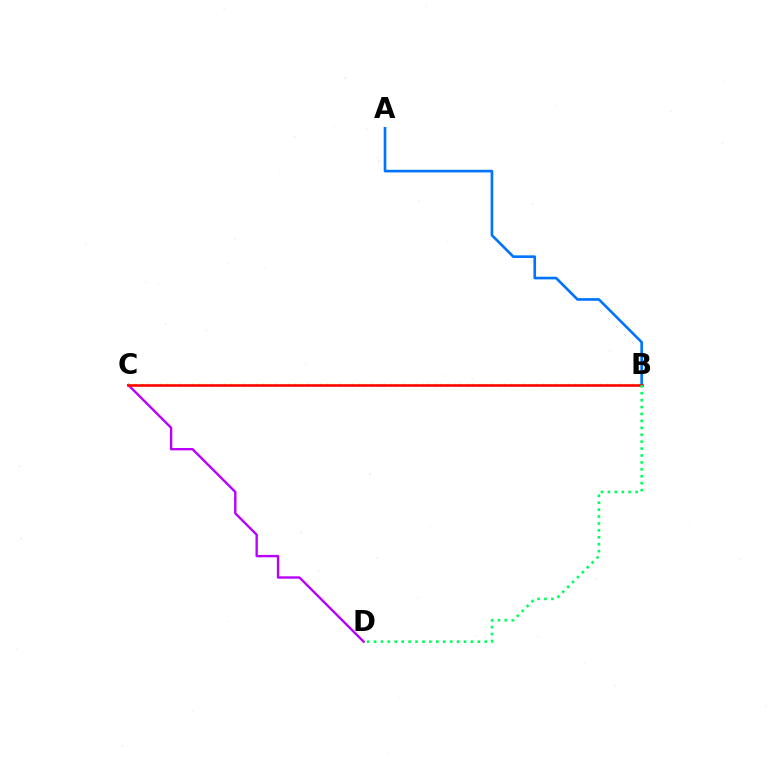{('C', 'D'): [{'color': '#b900ff', 'line_style': 'solid', 'thickness': 1.71}], ('B', 'C'): [{'color': '#d1ff00', 'line_style': 'dotted', 'thickness': 1.73}, {'color': '#ff0000', 'line_style': 'solid', 'thickness': 1.85}], ('A', 'B'): [{'color': '#0074ff', 'line_style': 'solid', 'thickness': 1.91}], ('B', 'D'): [{'color': '#00ff5c', 'line_style': 'dotted', 'thickness': 1.88}]}